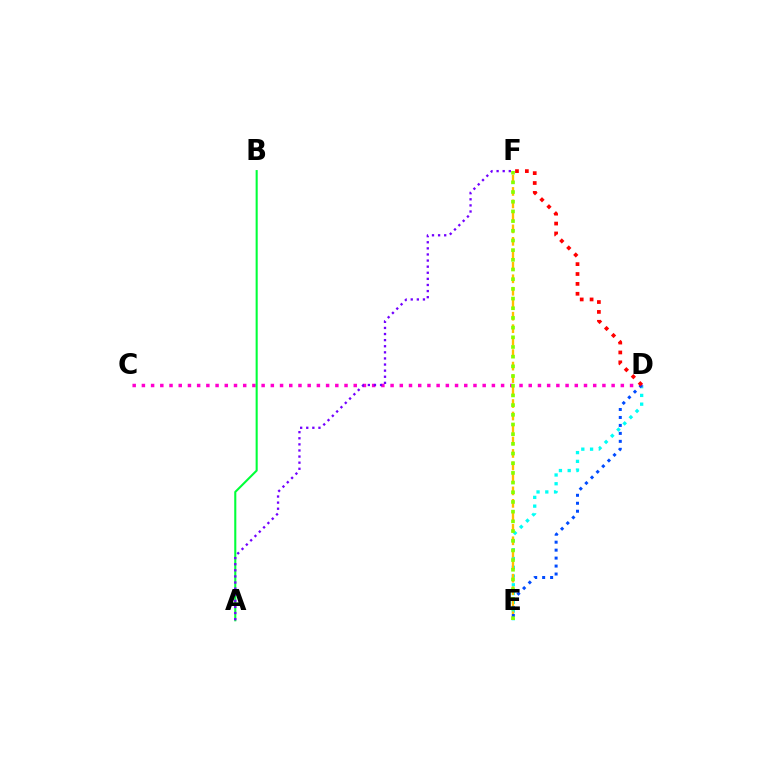{('D', 'E'): [{'color': '#00fff6', 'line_style': 'dotted', 'thickness': 2.38}, {'color': '#004bff', 'line_style': 'dotted', 'thickness': 2.16}], ('C', 'D'): [{'color': '#ff00cf', 'line_style': 'dotted', 'thickness': 2.5}], ('E', 'F'): [{'color': '#ffbd00', 'line_style': 'dashed', 'thickness': 1.69}, {'color': '#84ff00', 'line_style': 'dotted', 'thickness': 2.63}], ('A', 'B'): [{'color': '#00ff39', 'line_style': 'solid', 'thickness': 1.5}], ('A', 'F'): [{'color': '#7200ff', 'line_style': 'dotted', 'thickness': 1.66}], ('D', 'F'): [{'color': '#ff0000', 'line_style': 'dotted', 'thickness': 2.69}]}